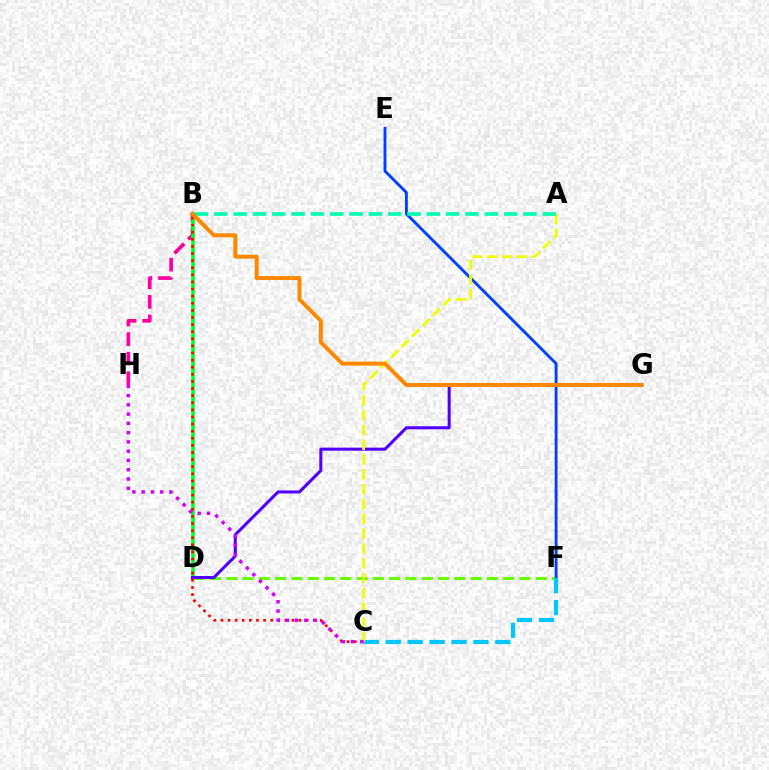{('D', 'F'): [{'color': '#66ff00', 'line_style': 'dashed', 'thickness': 2.21}], ('E', 'F'): [{'color': '#003fff', 'line_style': 'solid', 'thickness': 2.06}], ('B', 'H'): [{'color': '#ff00a0', 'line_style': 'dashed', 'thickness': 2.65}], ('B', 'D'): [{'color': '#00ff27', 'line_style': 'solid', 'thickness': 2.56}], ('D', 'G'): [{'color': '#4f00ff', 'line_style': 'solid', 'thickness': 2.19}], ('B', 'C'): [{'color': '#ff0000', 'line_style': 'dotted', 'thickness': 1.93}], ('C', 'F'): [{'color': '#00c7ff', 'line_style': 'dashed', 'thickness': 2.98}], ('A', 'C'): [{'color': '#eeff00', 'line_style': 'dashed', 'thickness': 2.01}], ('A', 'B'): [{'color': '#00ffaf', 'line_style': 'dashed', 'thickness': 2.62}], ('C', 'H'): [{'color': '#d600ff', 'line_style': 'dotted', 'thickness': 2.52}], ('B', 'G'): [{'color': '#ff8800', 'line_style': 'solid', 'thickness': 2.86}]}